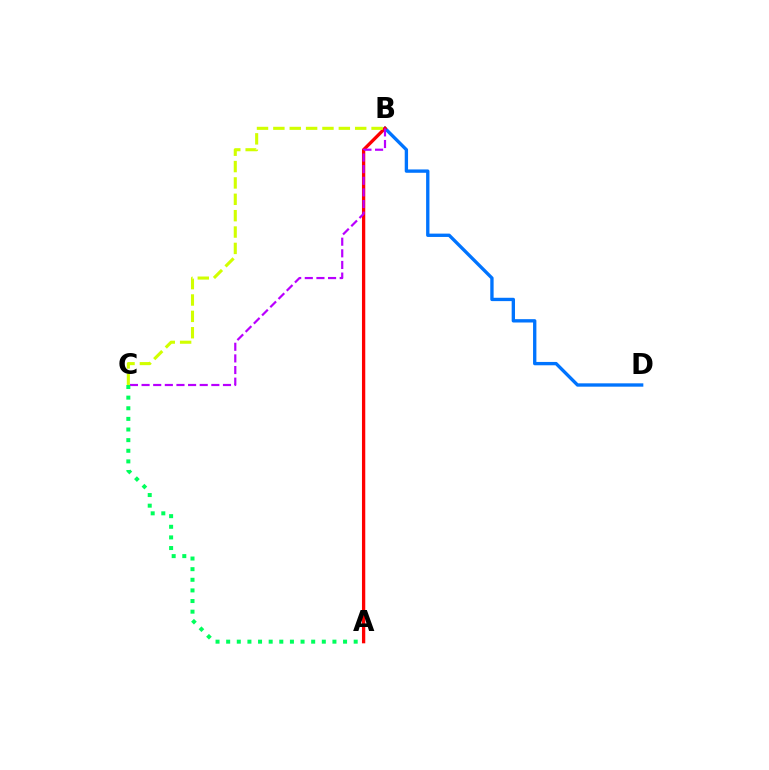{('B', 'D'): [{'color': '#0074ff', 'line_style': 'solid', 'thickness': 2.41}], ('A', 'B'): [{'color': '#ff0000', 'line_style': 'solid', 'thickness': 2.37}], ('B', 'C'): [{'color': '#b900ff', 'line_style': 'dashed', 'thickness': 1.58}, {'color': '#d1ff00', 'line_style': 'dashed', 'thickness': 2.22}], ('A', 'C'): [{'color': '#00ff5c', 'line_style': 'dotted', 'thickness': 2.89}]}